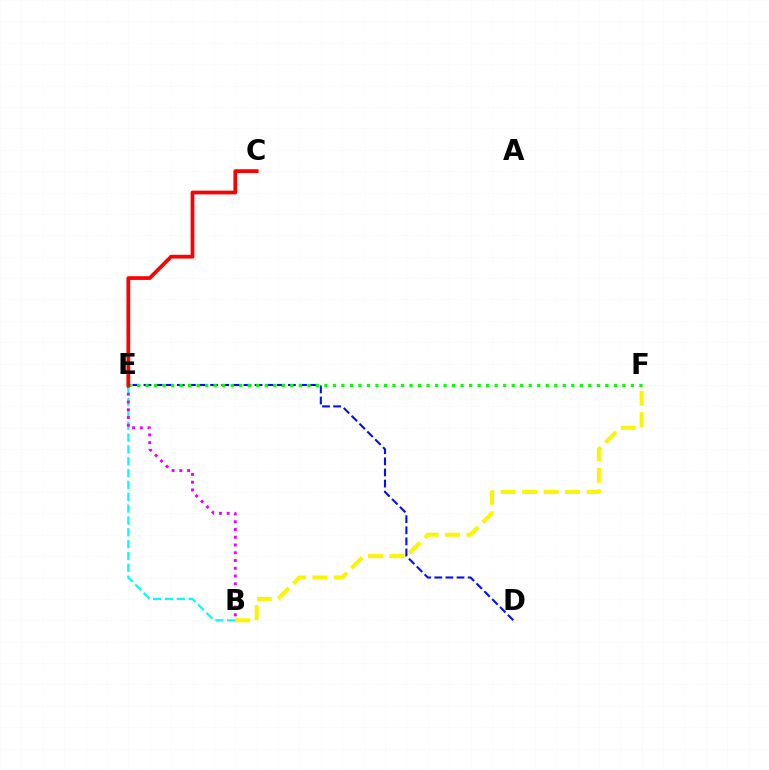{('B', 'F'): [{'color': '#fcf500', 'line_style': 'dashed', 'thickness': 2.92}], ('D', 'E'): [{'color': '#0010ff', 'line_style': 'dashed', 'thickness': 1.51}], ('B', 'E'): [{'color': '#00fff6', 'line_style': 'dashed', 'thickness': 1.61}, {'color': '#ee00ff', 'line_style': 'dotted', 'thickness': 2.11}], ('E', 'F'): [{'color': '#08ff00', 'line_style': 'dotted', 'thickness': 2.31}], ('C', 'E'): [{'color': '#ff0000', 'line_style': 'solid', 'thickness': 2.69}]}